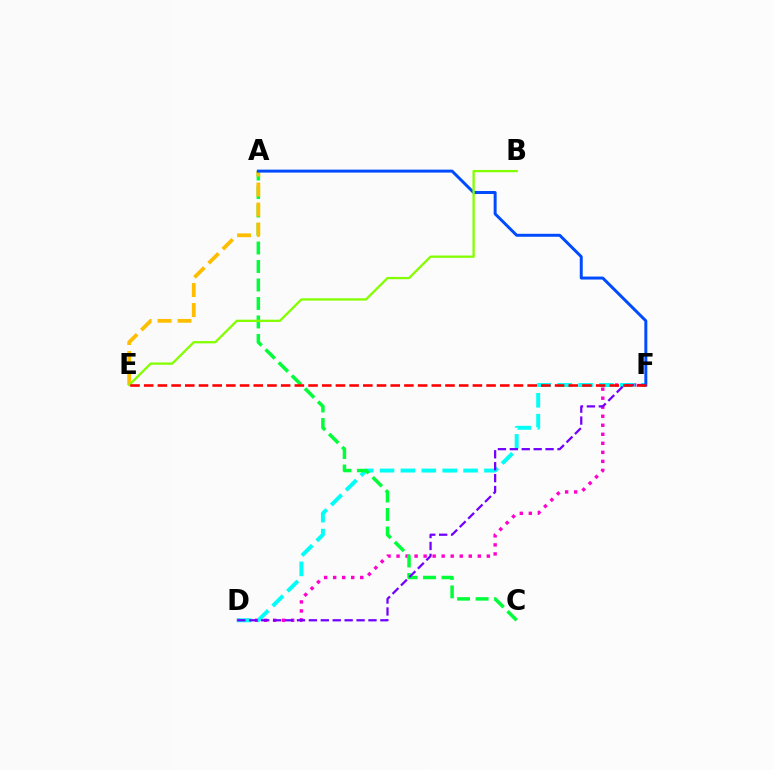{('D', 'F'): [{'color': '#ff00cf', 'line_style': 'dotted', 'thickness': 2.45}, {'color': '#00fff6', 'line_style': 'dashed', 'thickness': 2.84}, {'color': '#7200ff', 'line_style': 'dashed', 'thickness': 1.62}], ('A', 'C'): [{'color': '#00ff39', 'line_style': 'dashed', 'thickness': 2.51}], ('A', 'E'): [{'color': '#ffbd00', 'line_style': 'dashed', 'thickness': 2.72}], ('A', 'F'): [{'color': '#004bff', 'line_style': 'solid', 'thickness': 2.14}], ('B', 'E'): [{'color': '#84ff00', 'line_style': 'solid', 'thickness': 1.66}], ('E', 'F'): [{'color': '#ff0000', 'line_style': 'dashed', 'thickness': 1.86}]}